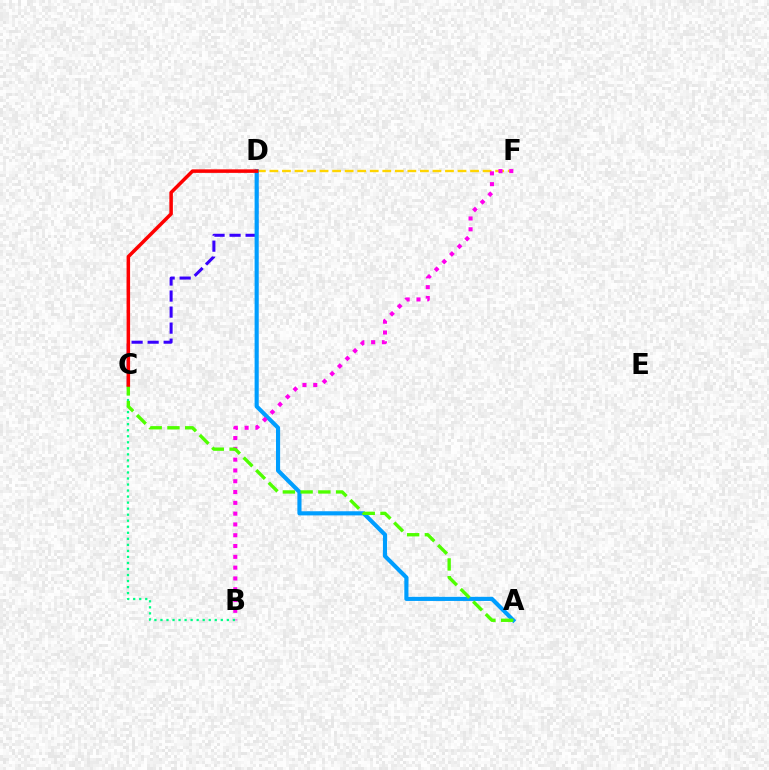{('D', 'F'): [{'color': '#ffd500', 'line_style': 'dashed', 'thickness': 1.7}], ('C', 'D'): [{'color': '#3700ff', 'line_style': 'dashed', 'thickness': 2.18}, {'color': '#ff0000', 'line_style': 'solid', 'thickness': 2.53}], ('A', 'D'): [{'color': '#009eff', 'line_style': 'solid', 'thickness': 2.97}], ('B', 'F'): [{'color': '#ff00ed', 'line_style': 'dotted', 'thickness': 2.93}], ('B', 'C'): [{'color': '#00ff86', 'line_style': 'dotted', 'thickness': 1.64}], ('A', 'C'): [{'color': '#4fff00', 'line_style': 'dashed', 'thickness': 2.41}]}